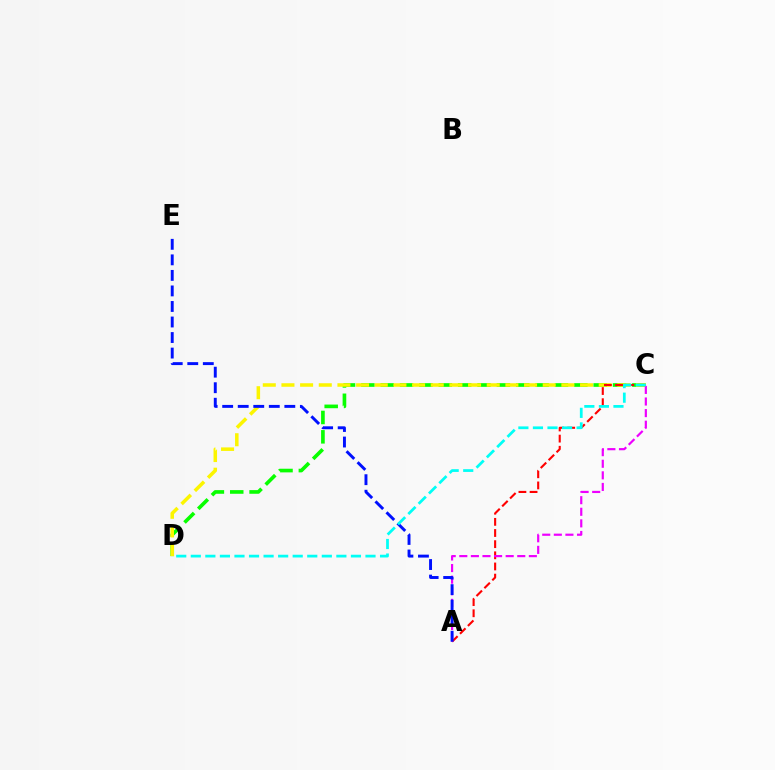{('C', 'D'): [{'color': '#08ff00', 'line_style': 'dashed', 'thickness': 2.63}, {'color': '#fcf500', 'line_style': 'dashed', 'thickness': 2.54}, {'color': '#00fff6', 'line_style': 'dashed', 'thickness': 1.98}], ('A', 'C'): [{'color': '#ff0000', 'line_style': 'dashed', 'thickness': 1.52}, {'color': '#ee00ff', 'line_style': 'dashed', 'thickness': 1.57}], ('A', 'E'): [{'color': '#0010ff', 'line_style': 'dashed', 'thickness': 2.11}]}